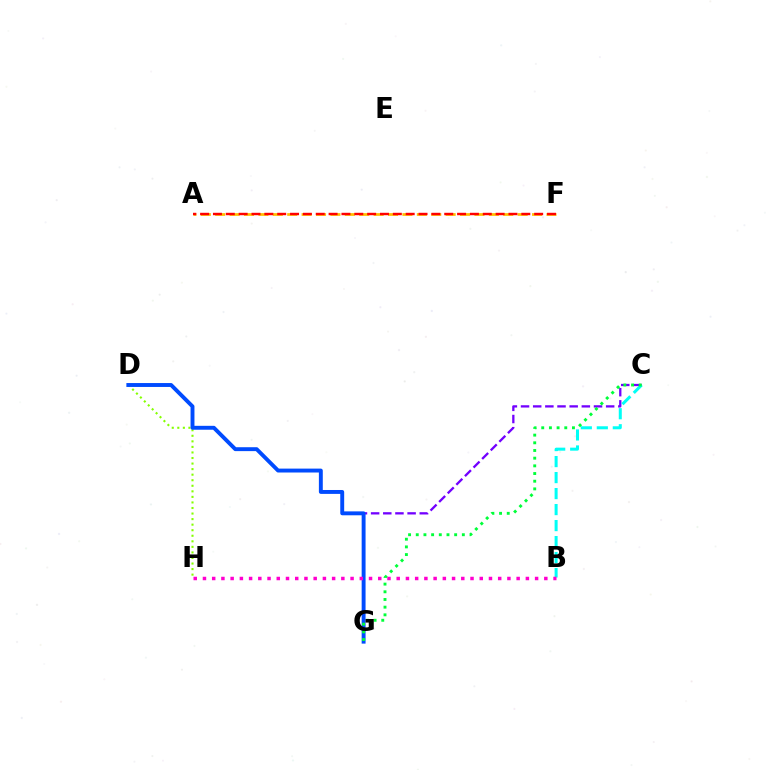{('C', 'G'): [{'color': '#7200ff', 'line_style': 'dashed', 'thickness': 1.65}, {'color': '#00ff39', 'line_style': 'dotted', 'thickness': 2.09}], ('D', 'H'): [{'color': '#84ff00', 'line_style': 'dotted', 'thickness': 1.51}], ('A', 'F'): [{'color': '#ffbd00', 'line_style': 'dashed', 'thickness': 1.96}, {'color': '#ff0000', 'line_style': 'dashed', 'thickness': 1.75}], ('D', 'G'): [{'color': '#004bff', 'line_style': 'solid', 'thickness': 2.81}], ('B', 'C'): [{'color': '#00fff6', 'line_style': 'dashed', 'thickness': 2.17}], ('B', 'H'): [{'color': '#ff00cf', 'line_style': 'dotted', 'thickness': 2.51}]}